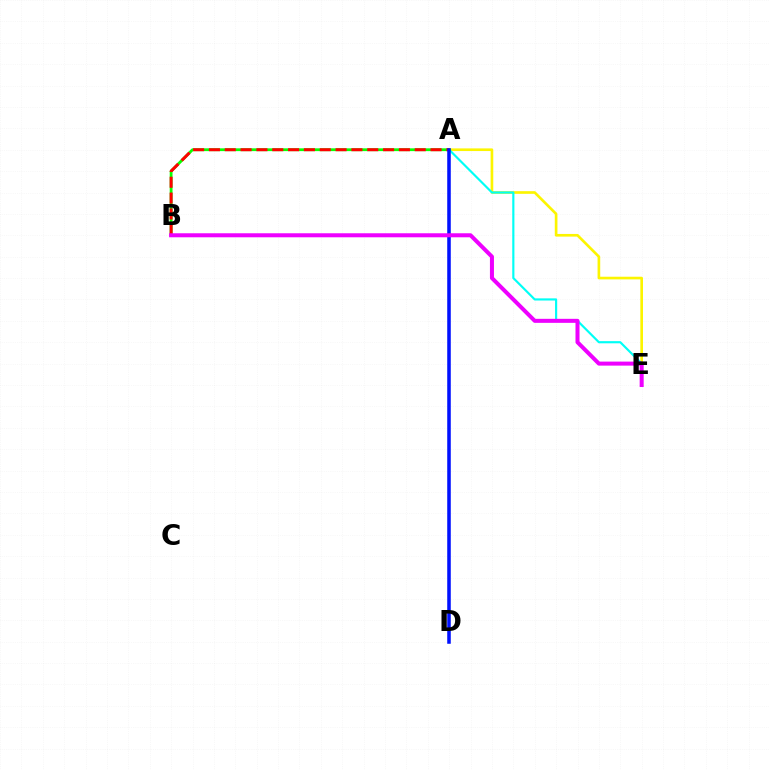{('A', 'E'): [{'color': '#fcf500', 'line_style': 'solid', 'thickness': 1.91}, {'color': '#00fff6', 'line_style': 'solid', 'thickness': 1.56}], ('A', 'B'): [{'color': '#08ff00', 'line_style': 'solid', 'thickness': 2.02}, {'color': '#ff0000', 'line_style': 'dashed', 'thickness': 2.15}], ('A', 'D'): [{'color': '#0010ff', 'line_style': 'solid', 'thickness': 2.55}], ('B', 'E'): [{'color': '#ee00ff', 'line_style': 'solid', 'thickness': 2.89}]}